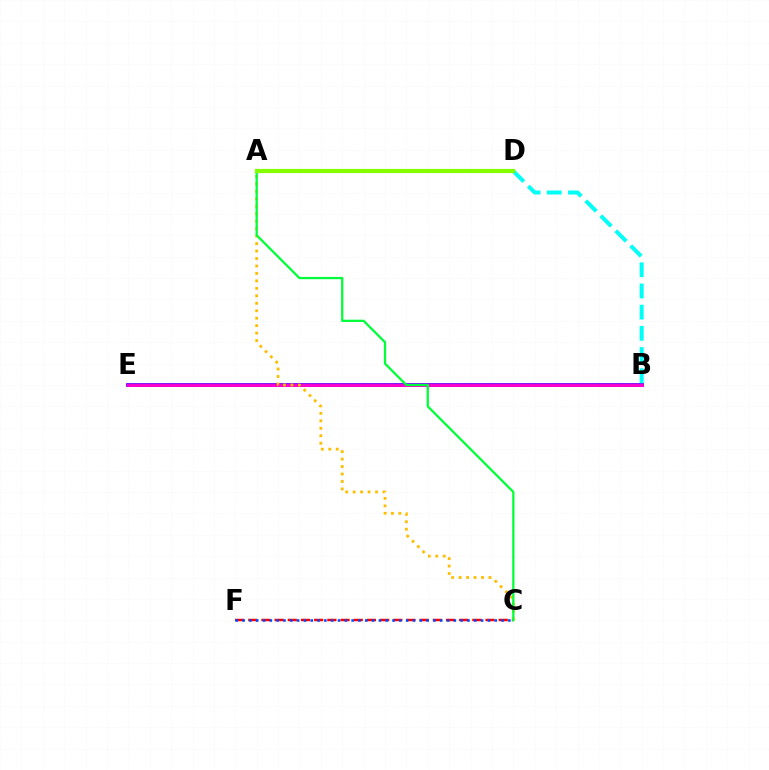{('C', 'F'): [{'color': '#ff0000', 'line_style': 'dashed', 'thickness': 1.79}, {'color': '#004bff', 'line_style': 'dotted', 'thickness': 1.85}], ('B', 'E'): [{'color': '#7200ff', 'line_style': 'solid', 'thickness': 2.73}, {'color': '#ff00cf', 'line_style': 'solid', 'thickness': 2.07}], ('A', 'C'): [{'color': '#ffbd00', 'line_style': 'dotted', 'thickness': 2.03}, {'color': '#00ff39', 'line_style': 'solid', 'thickness': 1.63}], ('B', 'D'): [{'color': '#00fff6', 'line_style': 'dashed', 'thickness': 2.88}], ('A', 'D'): [{'color': '#84ff00', 'line_style': 'solid', 'thickness': 3.0}]}